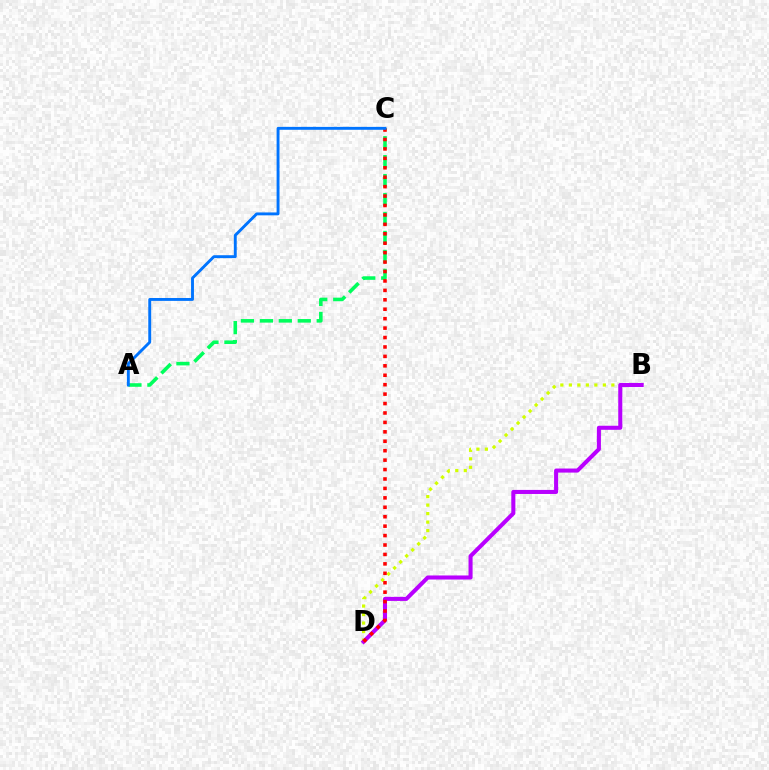{('B', 'D'): [{'color': '#d1ff00', 'line_style': 'dotted', 'thickness': 2.31}, {'color': '#b900ff', 'line_style': 'solid', 'thickness': 2.92}], ('A', 'C'): [{'color': '#00ff5c', 'line_style': 'dashed', 'thickness': 2.57}, {'color': '#0074ff', 'line_style': 'solid', 'thickness': 2.09}], ('C', 'D'): [{'color': '#ff0000', 'line_style': 'dotted', 'thickness': 2.56}]}